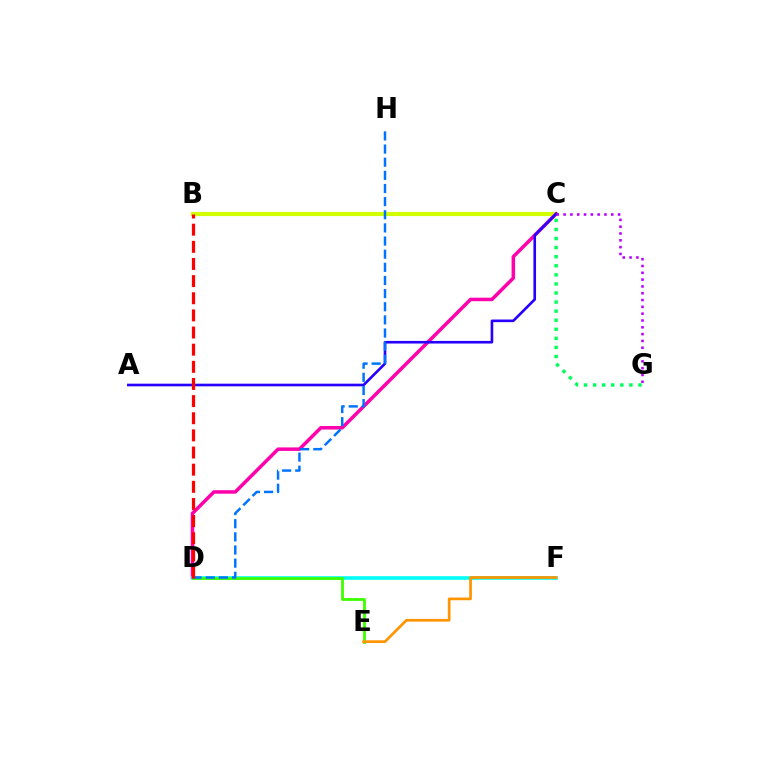{('B', 'C'): [{'color': '#d1ff00', 'line_style': 'solid', 'thickness': 2.99}], ('C', 'G'): [{'color': '#00ff5c', 'line_style': 'dotted', 'thickness': 2.47}, {'color': '#b900ff', 'line_style': 'dotted', 'thickness': 1.85}], ('C', 'D'): [{'color': '#ff00ac', 'line_style': 'solid', 'thickness': 2.53}], ('D', 'F'): [{'color': '#00fff6', 'line_style': 'solid', 'thickness': 2.59}], ('D', 'E'): [{'color': '#3dff00', 'line_style': 'solid', 'thickness': 2.02}], ('E', 'F'): [{'color': '#ff9400', 'line_style': 'solid', 'thickness': 1.94}], ('A', 'C'): [{'color': '#2500ff', 'line_style': 'solid', 'thickness': 1.89}], ('D', 'H'): [{'color': '#0074ff', 'line_style': 'dashed', 'thickness': 1.79}], ('B', 'D'): [{'color': '#ff0000', 'line_style': 'dashed', 'thickness': 2.33}]}